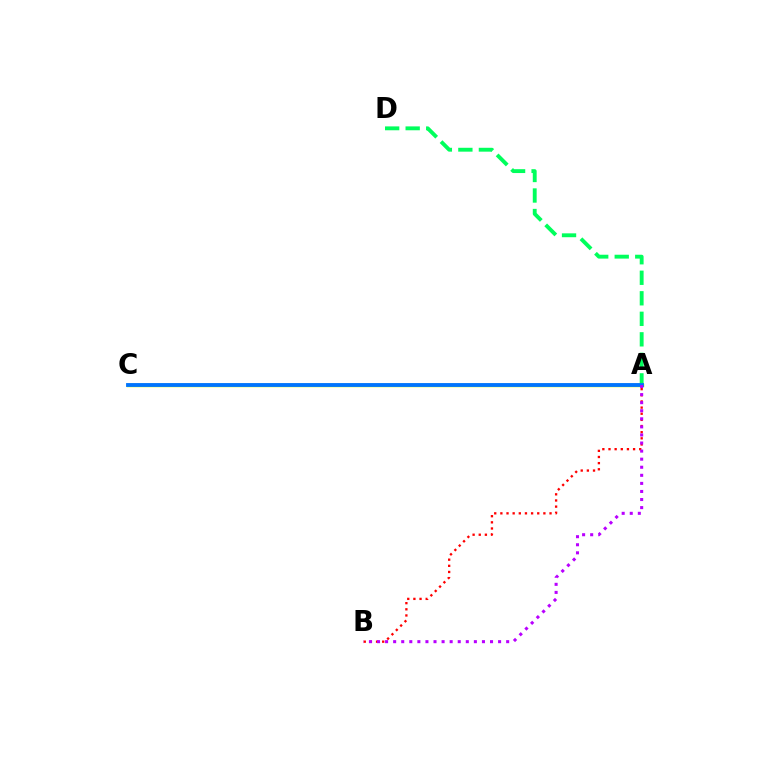{('A', 'D'): [{'color': '#00ff5c', 'line_style': 'dashed', 'thickness': 2.79}], ('A', 'B'): [{'color': '#ff0000', 'line_style': 'dotted', 'thickness': 1.67}, {'color': '#b900ff', 'line_style': 'dotted', 'thickness': 2.19}], ('A', 'C'): [{'color': '#d1ff00', 'line_style': 'solid', 'thickness': 2.5}, {'color': '#0074ff', 'line_style': 'solid', 'thickness': 2.77}]}